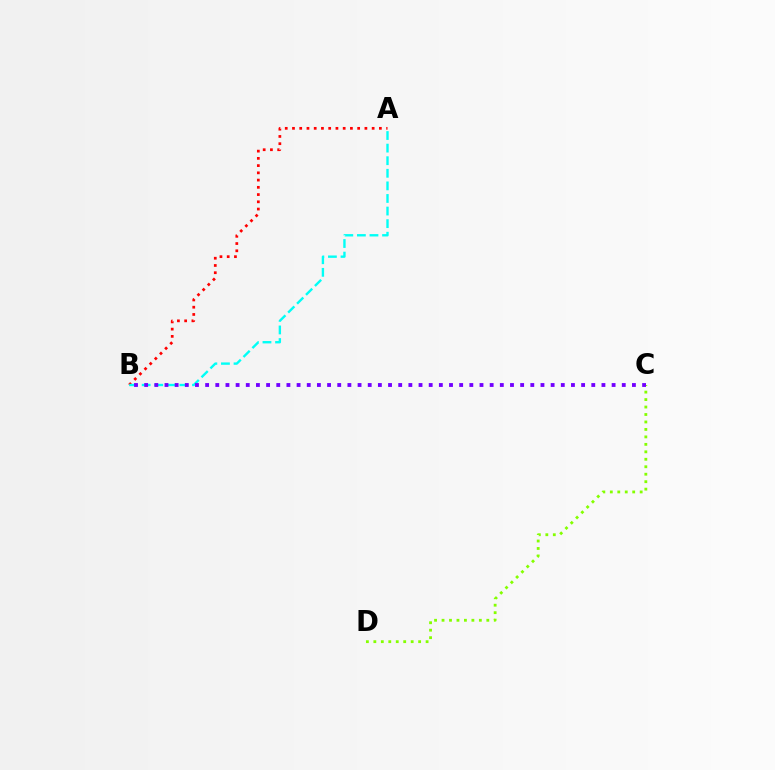{('C', 'D'): [{'color': '#84ff00', 'line_style': 'dotted', 'thickness': 2.03}], ('A', 'B'): [{'color': '#ff0000', 'line_style': 'dotted', 'thickness': 1.97}, {'color': '#00fff6', 'line_style': 'dashed', 'thickness': 1.71}], ('B', 'C'): [{'color': '#7200ff', 'line_style': 'dotted', 'thickness': 2.76}]}